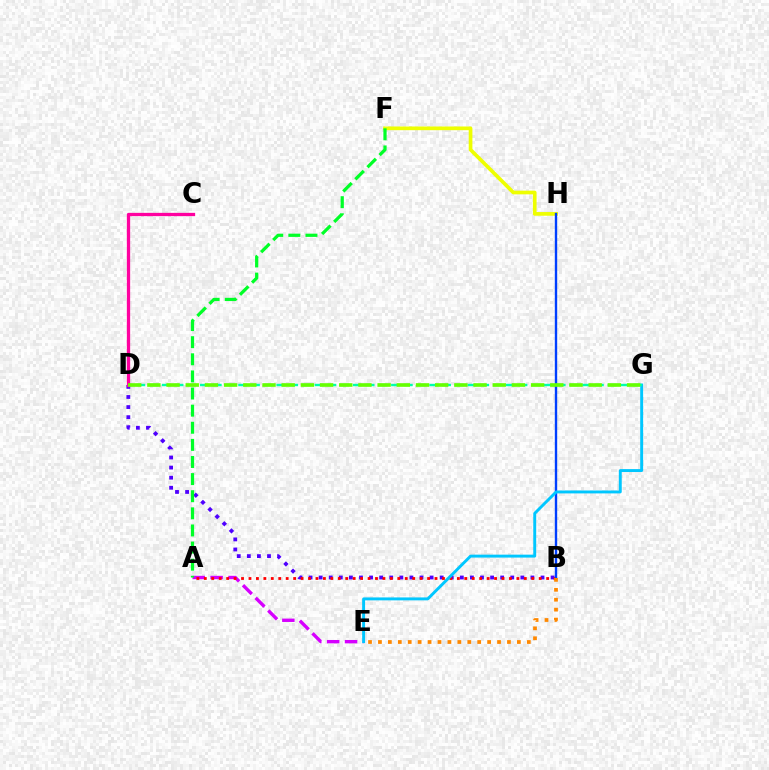{('F', 'H'): [{'color': '#eeff00', 'line_style': 'solid', 'thickness': 2.66}], ('B', 'D'): [{'color': '#4f00ff', 'line_style': 'dotted', 'thickness': 2.74}], ('A', 'E'): [{'color': '#d600ff', 'line_style': 'dashed', 'thickness': 2.43}], ('A', 'B'): [{'color': '#ff0000', 'line_style': 'dotted', 'thickness': 2.02}], ('B', 'H'): [{'color': '#003fff', 'line_style': 'solid', 'thickness': 1.71}], ('E', 'G'): [{'color': '#00c7ff', 'line_style': 'solid', 'thickness': 2.11}], ('B', 'E'): [{'color': '#ff8800', 'line_style': 'dotted', 'thickness': 2.7}], ('A', 'F'): [{'color': '#00ff27', 'line_style': 'dashed', 'thickness': 2.33}], ('D', 'G'): [{'color': '#00ffaf', 'line_style': 'dashed', 'thickness': 1.73}, {'color': '#66ff00', 'line_style': 'dashed', 'thickness': 2.61}], ('C', 'D'): [{'color': '#ff00a0', 'line_style': 'solid', 'thickness': 2.37}]}